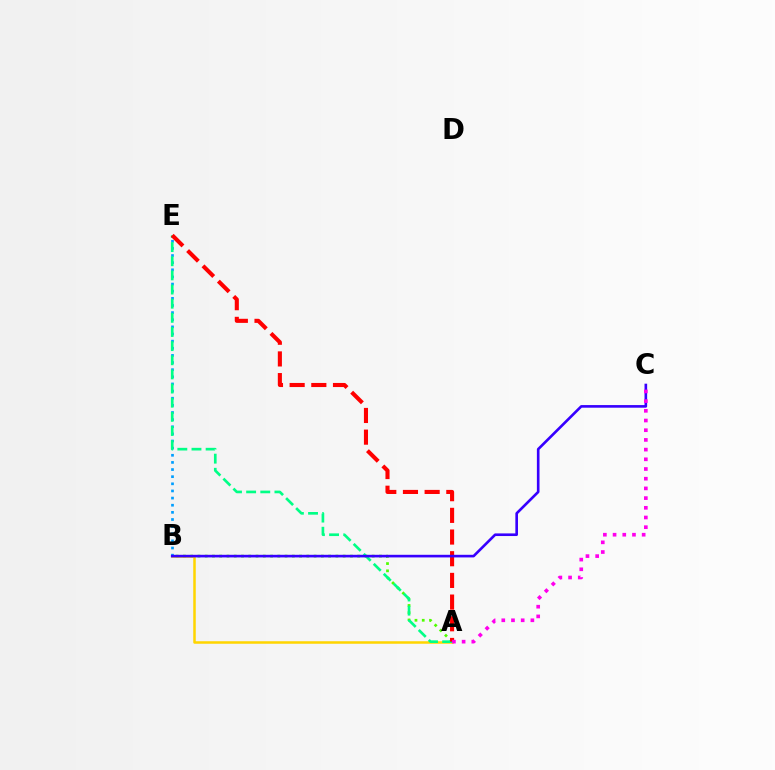{('B', 'E'): [{'color': '#009eff', 'line_style': 'dotted', 'thickness': 1.94}], ('A', 'B'): [{'color': '#4fff00', 'line_style': 'dotted', 'thickness': 1.97}, {'color': '#ffd500', 'line_style': 'solid', 'thickness': 1.81}], ('A', 'E'): [{'color': '#00ff86', 'line_style': 'dashed', 'thickness': 1.92}, {'color': '#ff0000', 'line_style': 'dashed', 'thickness': 2.95}], ('B', 'C'): [{'color': '#3700ff', 'line_style': 'solid', 'thickness': 1.89}], ('A', 'C'): [{'color': '#ff00ed', 'line_style': 'dotted', 'thickness': 2.64}]}